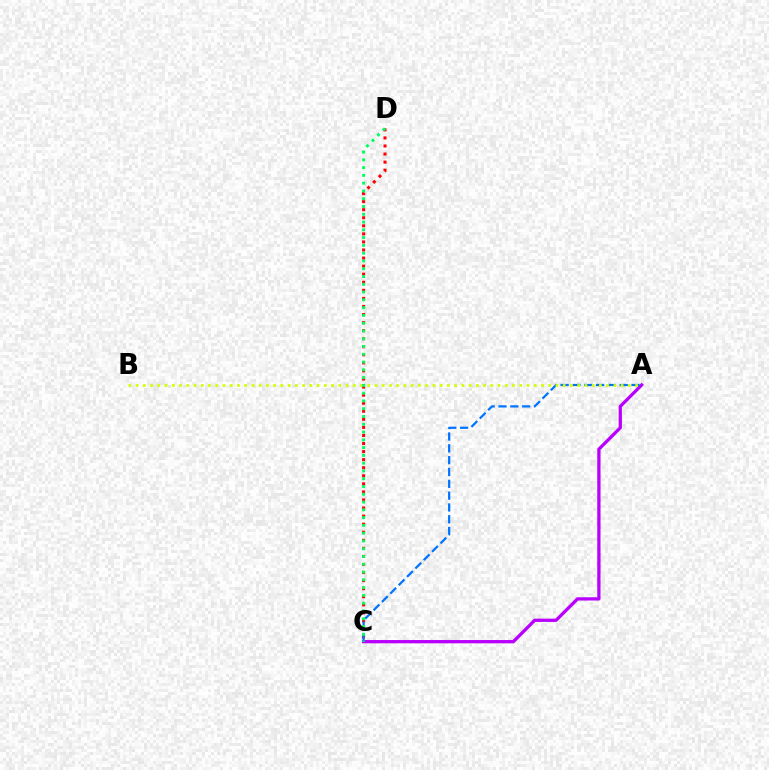{('A', 'C'): [{'color': '#b900ff', 'line_style': 'solid', 'thickness': 2.36}, {'color': '#0074ff', 'line_style': 'dashed', 'thickness': 1.61}], ('C', 'D'): [{'color': '#ff0000', 'line_style': 'dotted', 'thickness': 2.19}, {'color': '#00ff5c', 'line_style': 'dotted', 'thickness': 2.11}], ('A', 'B'): [{'color': '#d1ff00', 'line_style': 'dotted', 'thickness': 1.97}]}